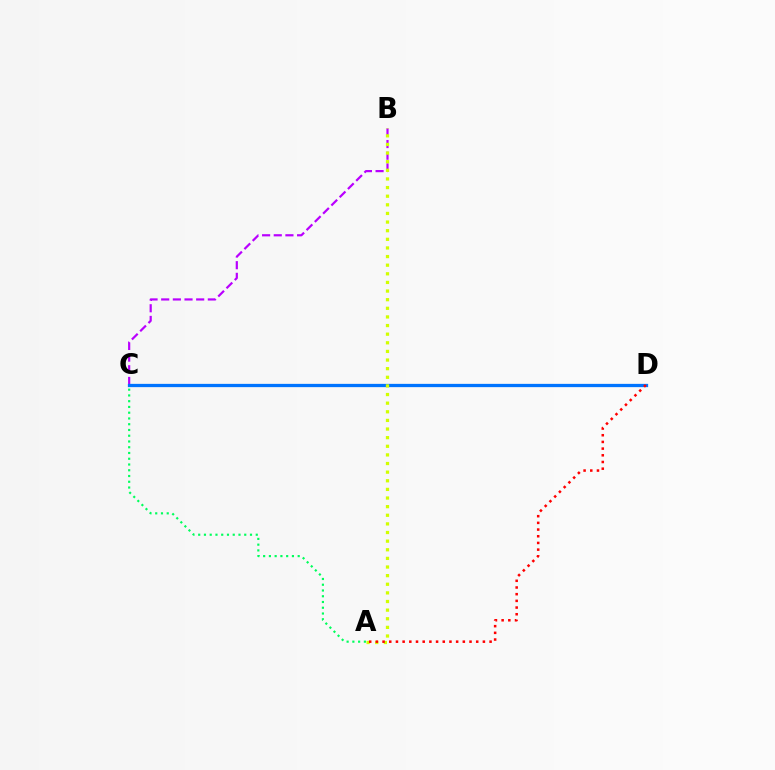{('B', 'C'): [{'color': '#b900ff', 'line_style': 'dashed', 'thickness': 1.58}], ('C', 'D'): [{'color': '#0074ff', 'line_style': 'solid', 'thickness': 2.36}], ('A', 'B'): [{'color': '#d1ff00', 'line_style': 'dotted', 'thickness': 2.34}], ('A', 'D'): [{'color': '#ff0000', 'line_style': 'dotted', 'thickness': 1.82}], ('A', 'C'): [{'color': '#00ff5c', 'line_style': 'dotted', 'thickness': 1.56}]}